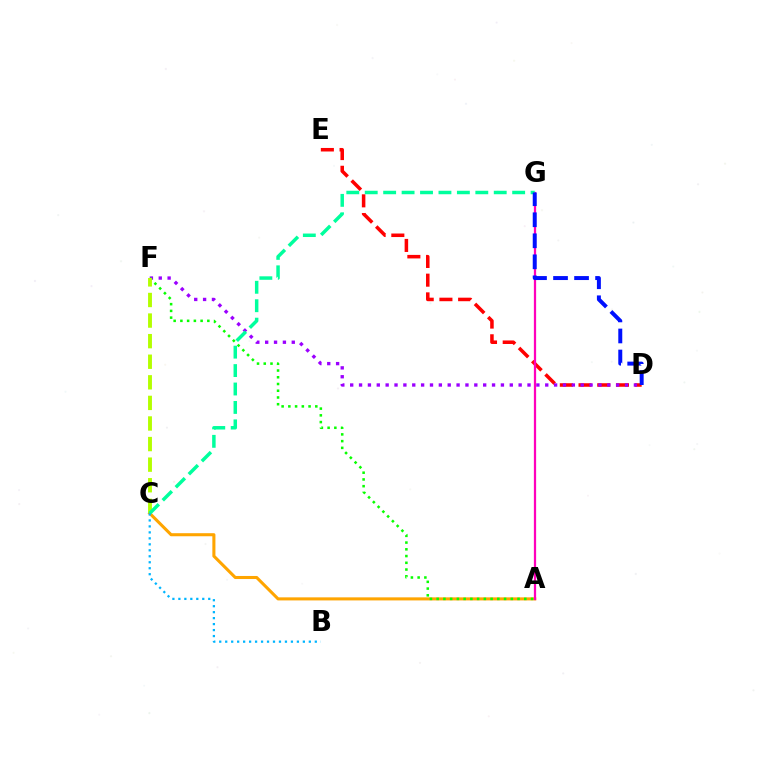{('D', 'E'): [{'color': '#ff0000', 'line_style': 'dashed', 'thickness': 2.54}], ('A', 'C'): [{'color': '#ffa500', 'line_style': 'solid', 'thickness': 2.21}], ('D', 'F'): [{'color': '#9b00ff', 'line_style': 'dotted', 'thickness': 2.41}], ('A', 'F'): [{'color': '#08ff00', 'line_style': 'dotted', 'thickness': 1.83}], ('C', 'F'): [{'color': '#b3ff00', 'line_style': 'dashed', 'thickness': 2.8}], ('A', 'G'): [{'color': '#ff00bd', 'line_style': 'solid', 'thickness': 1.62}], ('C', 'G'): [{'color': '#00ff9d', 'line_style': 'dashed', 'thickness': 2.5}], ('B', 'C'): [{'color': '#00b5ff', 'line_style': 'dotted', 'thickness': 1.62}], ('D', 'G'): [{'color': '#0010ff', 'line_style': 'dashed', 'thickness': 2.86}]}